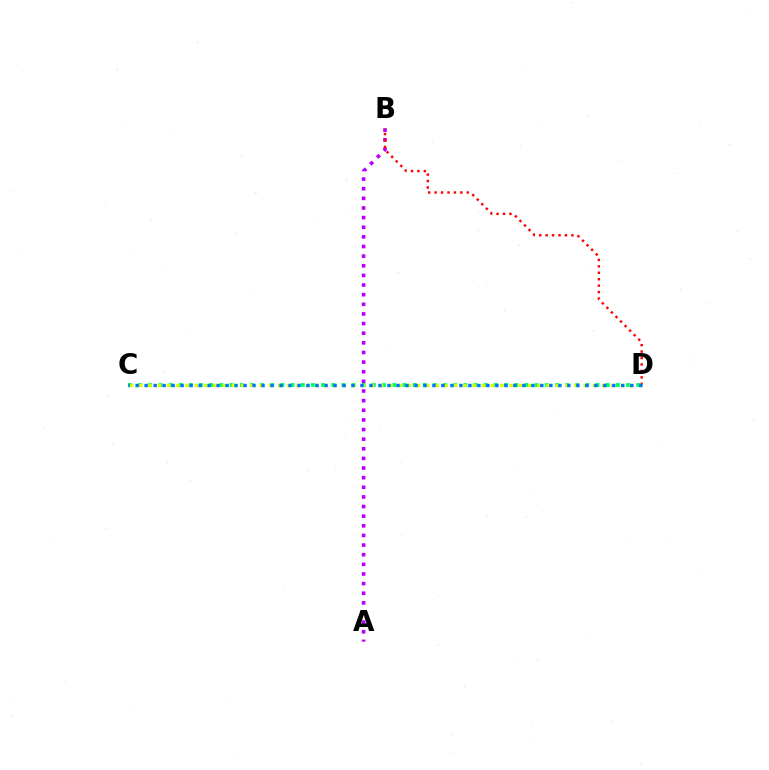{('C', 'D'): [{'color': '#00ff5c', 'line_style': 'dotted', 'thickness': 2.76}, {'color': '#d1ff00', 'line_style': 'dotted', 'thickness': 2.52}, {'color': '#0074ff', 'line_style': 'dotted', 'thickness': 2.44}], ('A', 'B'): [{'color': '#b900ff', 'line_style': 'dotted', 'thickness': 2.62}], ('B', 'D'): [{'color': '#ff0000', 'line_style': 'dotted', 'thickness': 1.75}]}